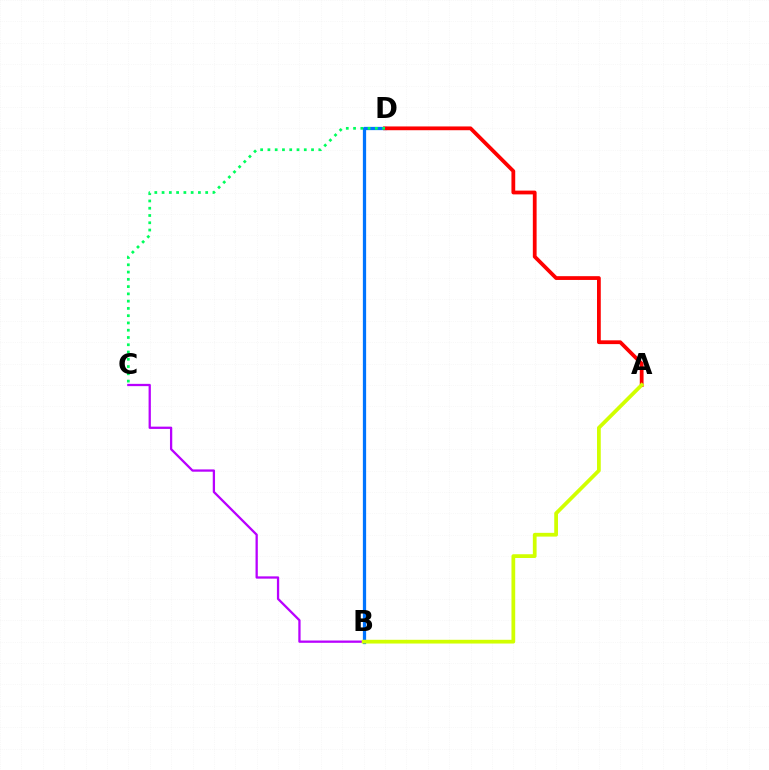{('B', 'C'): [{'color': '#b900ff', 'line_style': 'solid', 'thickness': 1.64}], ('B', 'D'): [{'color': '#0074ff', 'line_style': 'solid', 'thickness': 2.35}], ('A', 'D'): [{'color': '#ff0000', 'line_style': 'solid', 'thickness': 2.72}], ('A', 'B'): [{'color': '#d1ff00', 'line_style': 'solid', 'thickness': 2.7}], ('C', 'D'): [{'color': '#00ff5c', 'line_style': 'dotted', 'thickness': 1.97}]}